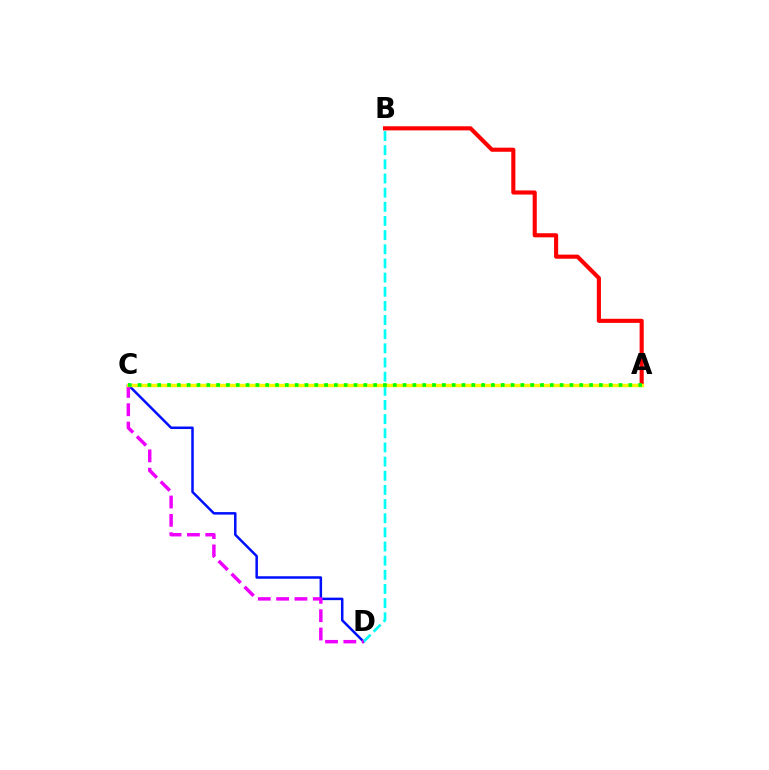{('A', 'B'): [{'color': '#ff0000', 'line_style': 'solid', 'thickness': 2.96}], ('C', 'D'): [{'color': '#0010ff', 'line_style': 'solid', 'thickness': 1.8}, {'color': '#ee00ff', 'line_style': 'dashed', 'thickness': 2.49}], ('B', 'D'): [{'color': '#00fff6', 'line_style': 'dashed', 'thickness': 1.92}], ('A', 'C'): [{'color': '#fcf500', 'line_style': 'solid', 'thickness': 2.44}, {'color': '#08ff00', 'line_style': 'dotted', 'thickness': 2.67}]}